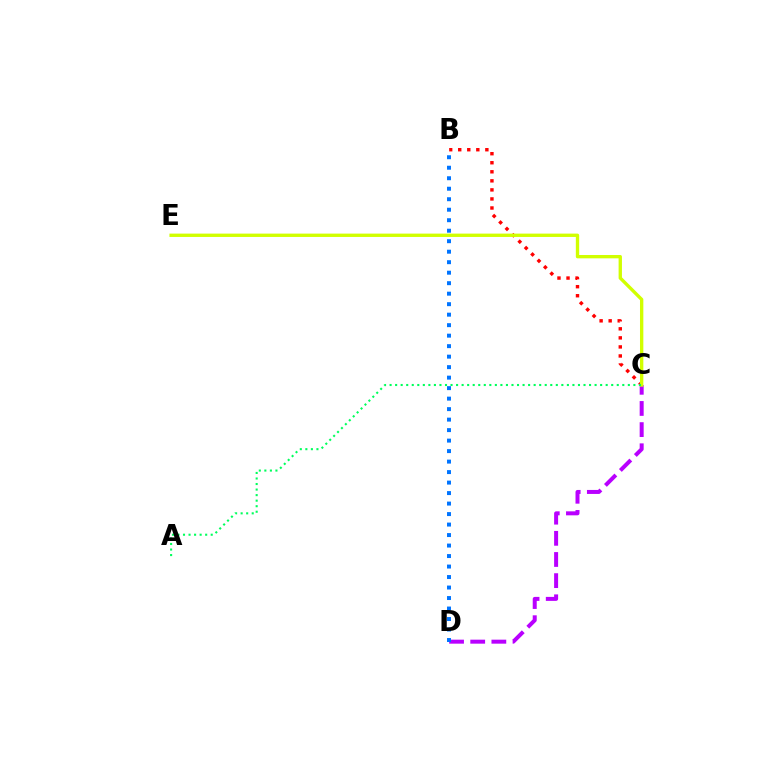{('B', 'C'): [{'color': '#ff0000', 'line_style': 'dotted', 'thickness': 2.46}], ('C', 'D'): [{'color': '#b900ff', 'line_style': 'dashed', 'thickness': 2.87}], ('B', 'D'): [{'color': '#0074ff', 'line_style': 'dotted', 'thickness': 2.85}], ('C', 'E'): [{'color': '#d1ff00', 'line_style': 'solid', 'thickness': 2.41}], ('A', 'C'): [{'color': '#00ff5c', 'line_style': 'dotted', 'thickness': 1.51}]}